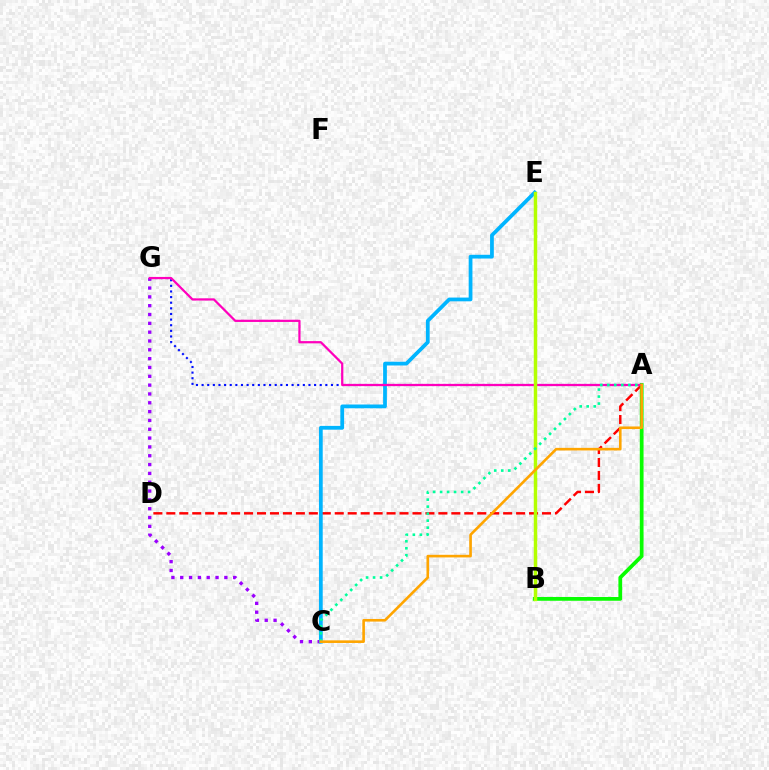{('C', 'G'): [{'color': '#9b00ff', 'line_style': 'dotted', 'thickness': 2.4}], ('A', 'D'): [{'color': '#ff0000', 'line_style': 'dashed', 'thickness': 1.76}], ('C', 'E'): [{'color': '#00b5ff', 'line_style': 'solid', 'thickness': 2.71}], ('A', 'B'): [{'color': '#08ff00', 'line_style': 'solid', 'thickness': 2.7}], ('A', 'G'): [{'color': '#0010ff', 'line_style': 'dotted', 'thickness': 1.53}, {'color': '#ff00bd', 'line_style': 'solid', 'thickness': 1.61}], ('B', 'E'): [{'color': '#b3ff00', 'line_style': 'solid', 'thickness': 2.49}], ('A', 'C'): [{'color': '#00ff9d', 'line_style': 'dotted', 'thickness': 1.9}, {'color': '#ffa500', 'line_style': 'solid', 'thickness': 1.88}]}